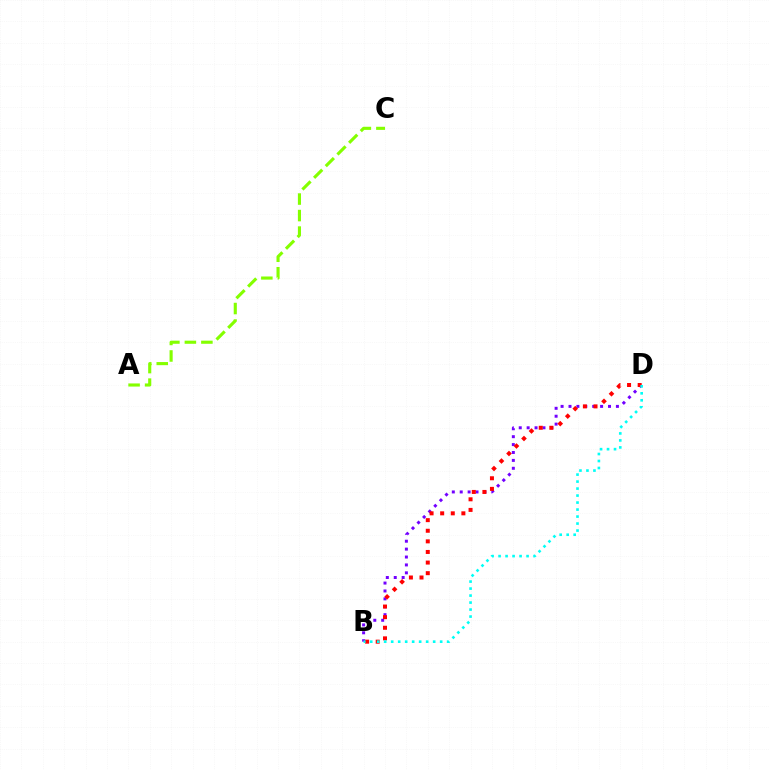{('B', 'D'): [{'color': '#7200ff', 'line_style': 'dotted', 'thickness': 2.15}, {'color': '#ff0000', 'line_style': 'dotted', 'thickness': 2.88}, {'color': '#00fff6', 'line_style': 'dotted', 'thickness': 1.9}], ('A', 'C'): [{'color': '#84ff00', 'line_style': 'dashed', 'thickness': 2.24}]}